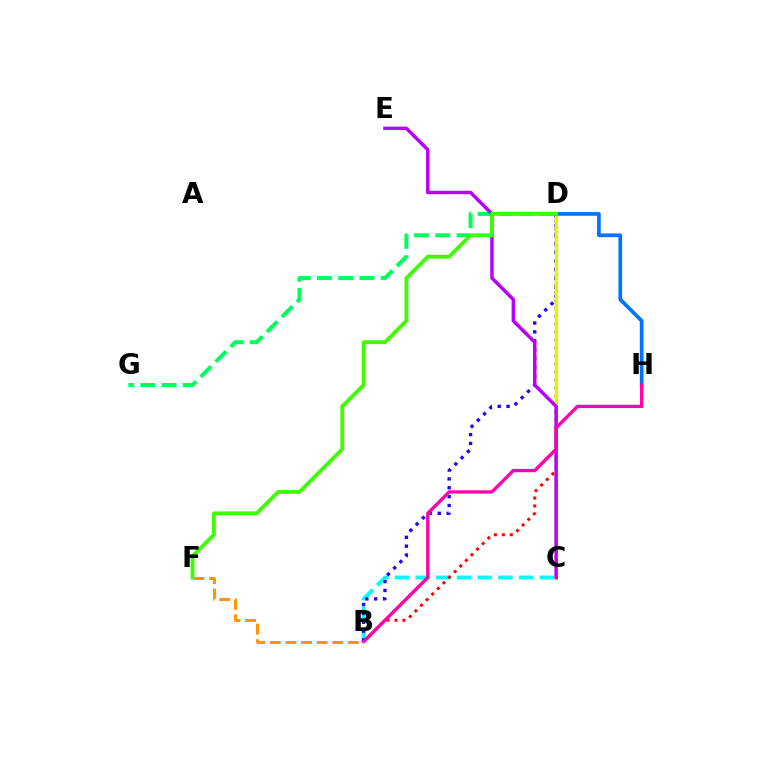{('B', 'C'): [{'color': '#00fff6', 'line_style': 'dashed', 'thickness': 2.81}], ('B', 'D'): [{'color': '#ff0000', 'line_style': 'dotted', 'thickness': 2.16}, {'color': '#2500ff', 'line_style': 'dotted', 'thickness': 2.41}], ('D', 'G'): [{'color': '#00ff5c', 'line_style': 'dashed', 'thickness': 2.88}], ('C', 'D'): [{'color': '#d1ff00', 'line_style': 'solid', 'thickness': 2.36}], ('C', 'E'): [{'color': '#b900ff', 'line_style': 'solid', 'thickness': 2.49}], ('D', 'H'): [{'color': '#0074ff', 'line_style': 'solid', 'thickness': 2.67}], ('D', 'F'): [{'color': '#3dff00', 'line_style': 'solid', 'thickness': 2.75}], ('B', 'H'): [{'color': '#ff00ac', 'line_style': 'solid', 'thickness': 2.39}], ('B', 'F'): [{'color': '#ff9400', 'line_style': 'dashed', 'thickness': 2.12}]}